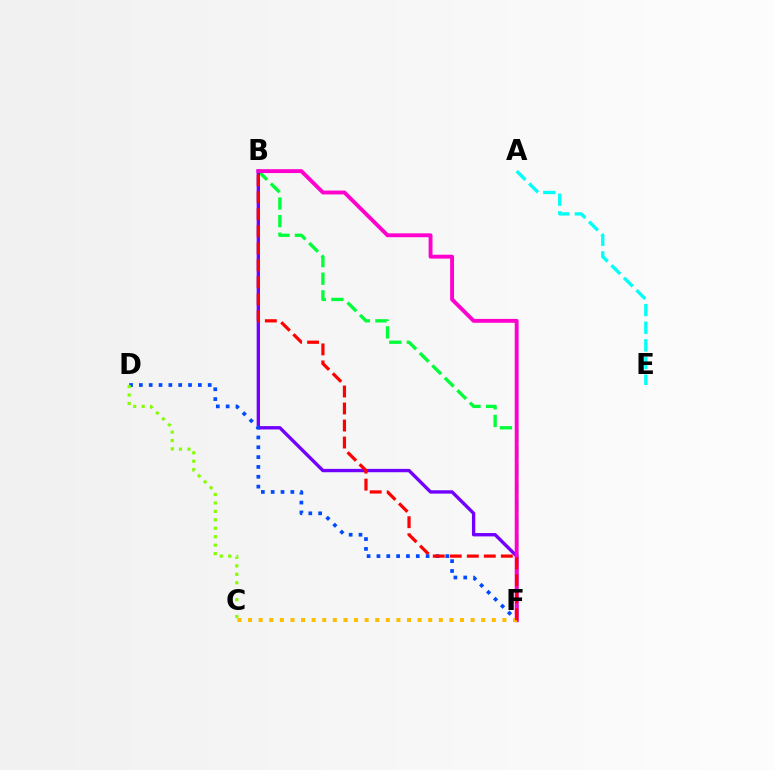{('B', 'F'): [{'color': '#00ff39', 'line_style': 'dashed', 'thickness': 2.39}, {'color': '#7200ff', 'line_style': 'solid', 'thickness': 2.42}, {'color': '#ff00cf', 'line_style': 'solid', 'thickness': 2.79}, {'color': '#ff0000', 'line_style': 'dashed', 'thickness': 2.31}], ('D', 'F'): [{'color': '#004bff', 'line_style': 'dotted', 'thickness': 2.67}], ('C', 'F'): [{'color': '#ffbd00', 'line_style': 'dotted', 'thickness': 2.88}], ('C', 'D'): [{'color': '#84ff00', 'line_style': 'dotted', 'thickness': 2.29}], ('A', 'E'): [{'color': '#00fff6', 'line_style': 'dashed', 'thickness': 2.4}]}